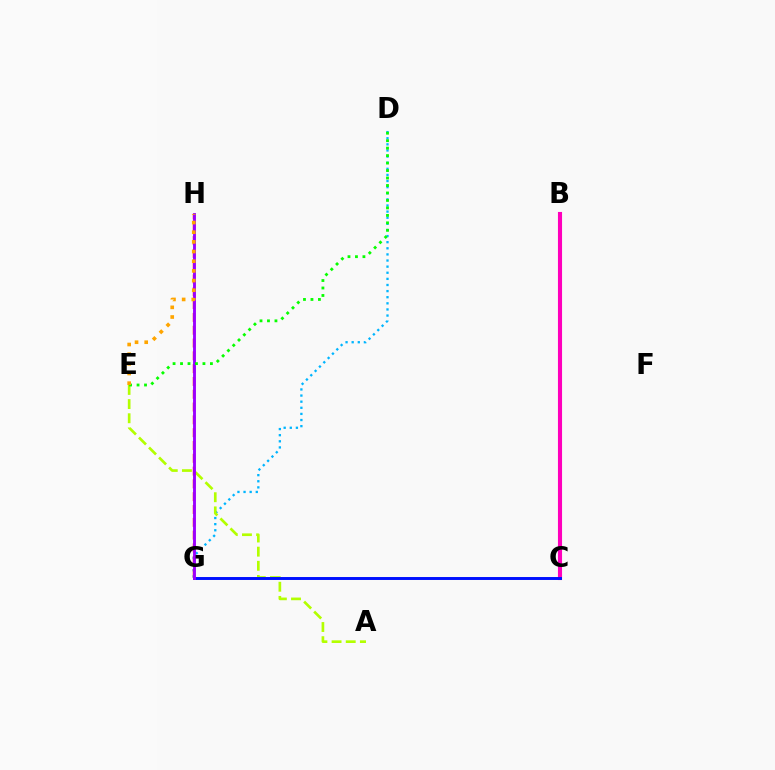{('D', 'G'): [{'color': '#00b5ff', 'line_style': 'dotted', 'thickness': 1.66}], ('B', 'C'): [{'color': '#00ff9d', 'line_style': 'solid', 'thickness': 1.53}, {'color': '#ff00bd', 'line_style': 'solid', 'thickness': 2.96}], ('A', 'E'): [{'color': '#b3ff00', 'line_style': 'dashed', 'thickness': 1.92}], ('G', 'H'): [{'color': '#ff0000', 'line_style': 'dashed', 'thickness': 1.74}, {'color': '#9b00ff', 'line_style': 'solid', 'thickness': 2.07}], ('C', 'G'): [{'color': '#0010ff', 'line_style': 'solid', 'thickness': 2.12}], ('D', 'E'): [{'color': '#08ff00', 'line_style': 'dotted', 'thickness': 2.03}], ('E', 'H'): [{'color': '#ffa500', 'line_style': 'dotted', 'thickness': 2.63}]}